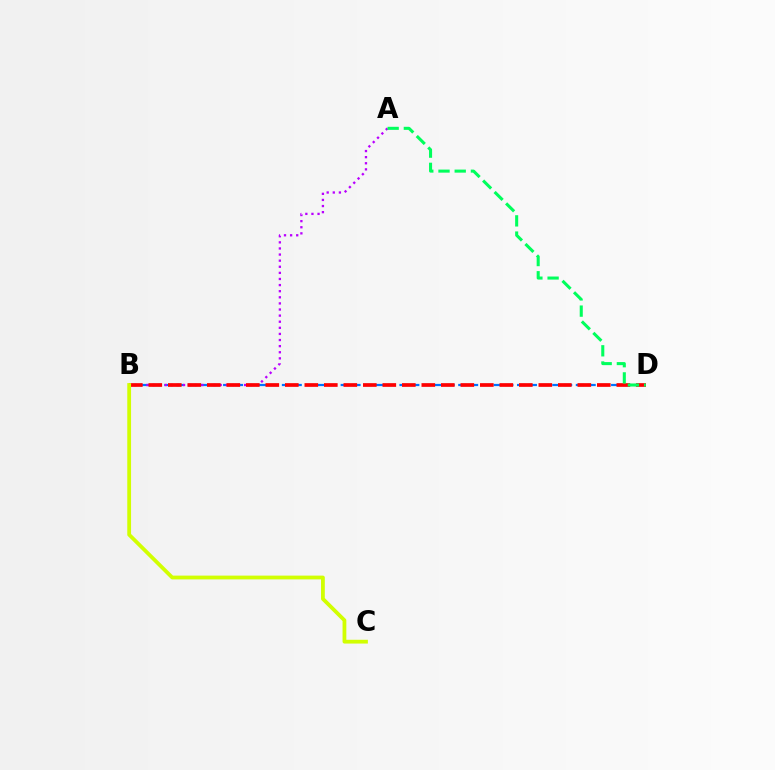{('B', 'D'): [{'color': '#0074ff', 'line_style': 'dashed', 'thickness': 1.6}, {'color': '#ff0000', 'line_style': 'dashed', 'thickness': 2.65}], ('A', 'B'): [{'color': '#b900ff', 'line_style': 'dotted', 'thickness': 1.66}], ('A', 'D'): [{'color': '#00ff5c', 'line_style': 'dashed', 'thickness': 2.2}], ('B', 'C'): [{'color': '#d1ff00', 'line_style': 'solid', 'thickness': 2.72}]}